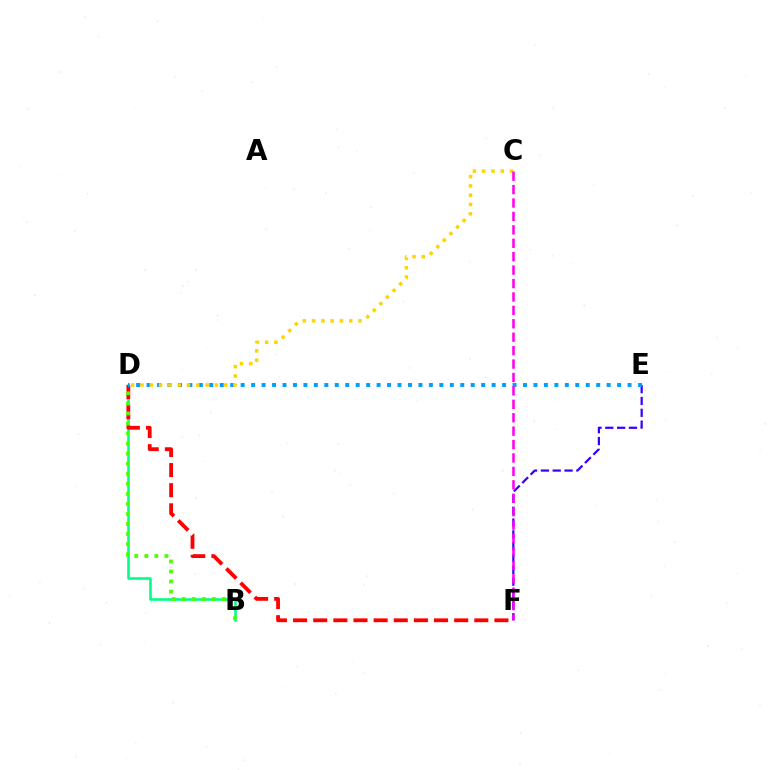{('B', 'D'): [{'color': '#00ff86', 'line_style': 'solid', 'thickness': 1.87}, {'color': '#4fff00', 'line_style': 'dotted', 'thickness': 2.73}], ('E', 'F'): [{'color': '#3700ff', 'line_style': 'dashed', 'thickness': 1.61}], ('D', 'F'): [{'color': '#ff0000', 'line_style': 'dashed', 'thickness': 2.74}], ('D', 'E'): [{'color': '#009eff', 'line_style': 'dotted', 'thickness': 2.84}], ('C', 'D'): [{'color': '#ffd500', 'line_style': 'dotted', 'thickness': 2.53}], ('C', 'F'): [{'color': '#ff00ed', 'line_style': 'dashed', 'thickness': 1.82}]}